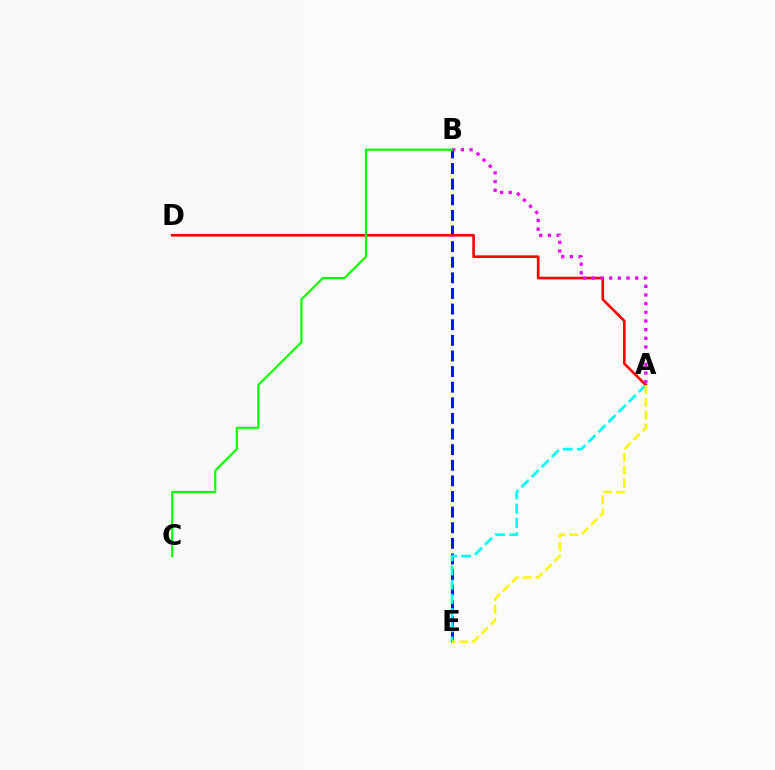{('B', 'E'): [{'color': '#0010ff', 'line_style': 'dashed', 'thickness': 2.12}], ('A', 'E'): [{'color': '#00fff6', 'line_style': 'dashed', 'thickness': 1.93}, {'color': '#fcf500', 'line_style': 'dashed', 'thickness': 1.74}], ('A', 'D'): [{'color': '#ff0000', 'line_style': 'solid', 'thickness': 1.9}], ('A', 'B'): [{'color': '#ee00ff', 'line_style': 'dotted', 'thickness': 2.36}], ('B', 'C'): [{'color': '#08ff00', 'line_style': 'solid', 'thickness': 1.57}]}